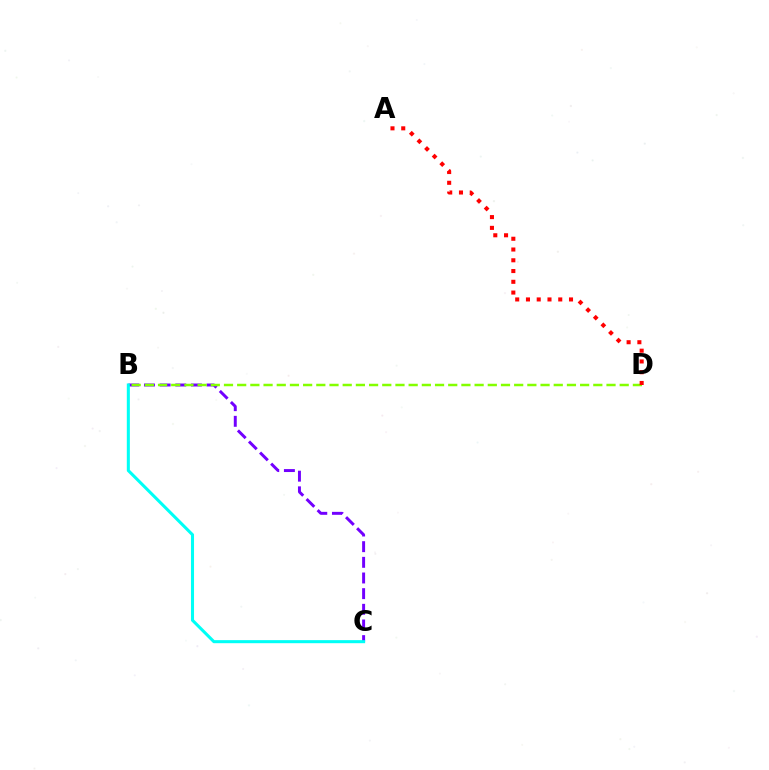{('B', 'C'): [{'color': '#7200ff', 'line_style': 'dashed', 'thickness': 2.13}, {'color': '#00fff6', 'line_style': 'solid', 'thickness': 2.2}], ('B', 'D'): [{'color': '#84ff00', 'line_style': 'dashed', 'thickness': 1.79}], ('A', 'D'): [{'color': '#ff0000', 'line_style': 'dotted', 'thickness': 2.92}]}